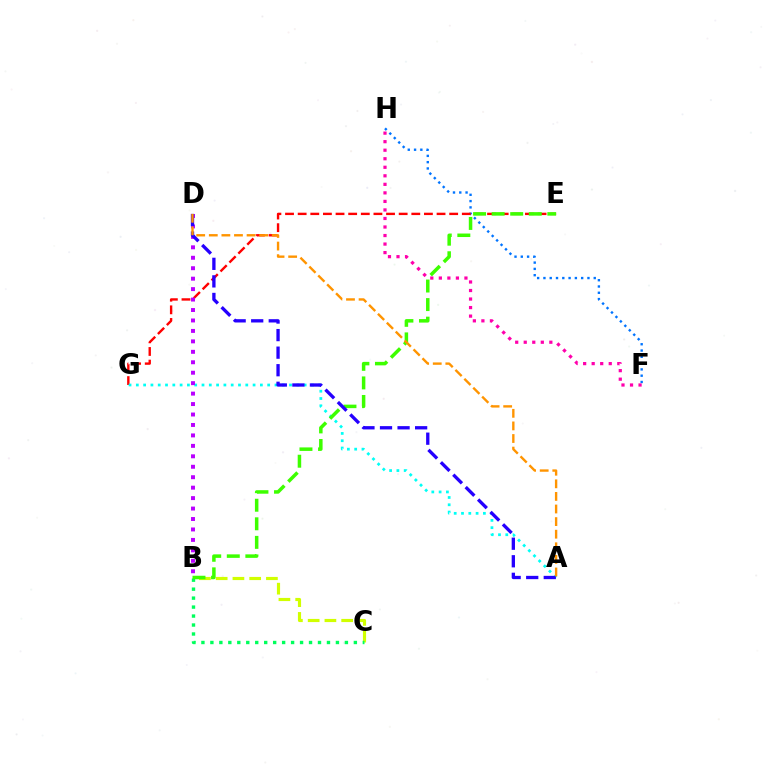{('B', 'C'): [{'color': '#d1ff00', 'line_style': 'dashed', 'thickness': 2.28}, {'color': '#00ff5c', 'line_style': 'dotted', 'thickness': 2.44}], ('F', 'H'): [{'color': '#0074ff', 'line_style': 'dotted', 'thickness': 1.71}, {'color': '#ff00ac', 'line_style': 'dotted', 'thickness': 2.32}], ('E', 'G'): [{'color': '#ff0000', 'line_style': 'dashed', 'thickness': 1.72}], ('A', 'G'): [{'color': '#00fff6', 'line_style': 'dotted', 'thickness': 1.98}], ('B', 'E'): [{'color': '#3dff00', 'line_style': 'dashed', 'thickness': 2.52}], ('B', 'D'): [{'color': '#b900ff', 'line_style': 'dotted', 'thickness': 2.84}], ('A', 'D'): [{'color': '#2500ff', 'line_style': 'dashed', 'thickness': 2.39}, {'color': '#ff9400', 'line_style': 'dashed', 'thickness': 1.71}]}